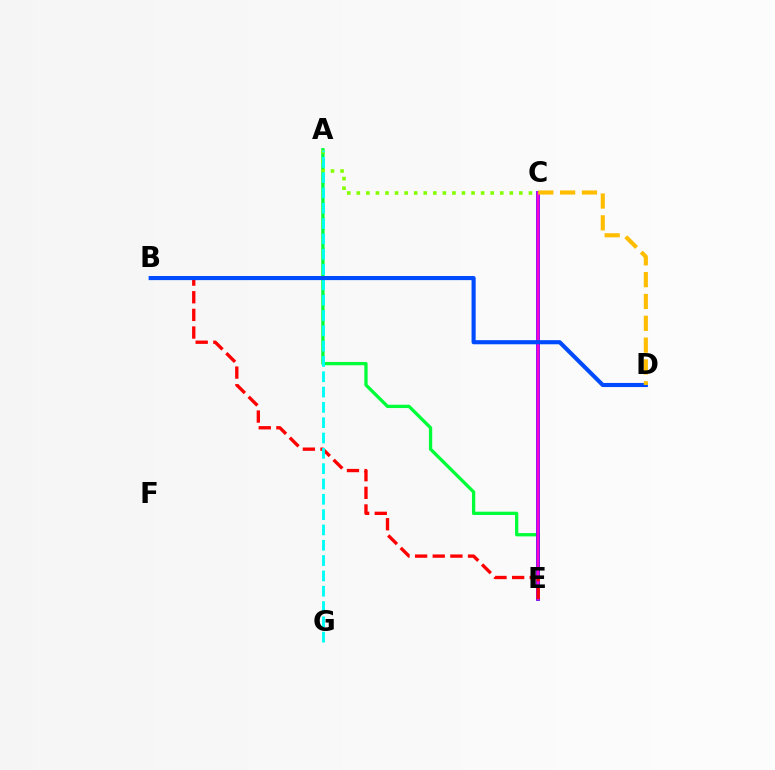{('A', 'E'): [{'color': '#00ff39', 'line_style': 'solid', 'thickness': 2.38}], ('C', 'E'): [{'color': '#7200ff', 'line_style': 'solid', 'thickness': 2.73}, {'color': '#ff00cf', 'line_style': 'solid', 'thickness': 1.65}], ('B', 'E'): [{'color': '#ff0000', 'line_style': 'dashed', 'thickness': 2.4}], ('A', 'C'): [{'color': '#84ff00', 'line_style': 'dotted', 'thickness': 2.6}], ('A', 'G'): [{'color': '#00fff6', 'line_style': 'dashed', 'thickness': 2.08}], ('B', 'D'): [{'color': '#004bff', 'line_style': 'solid', 'thickness': 2.97}], ('C', 'D'): [{'color': '#ffbd00', 'line_style': 'dashed', 'thickness': 2.96}]}